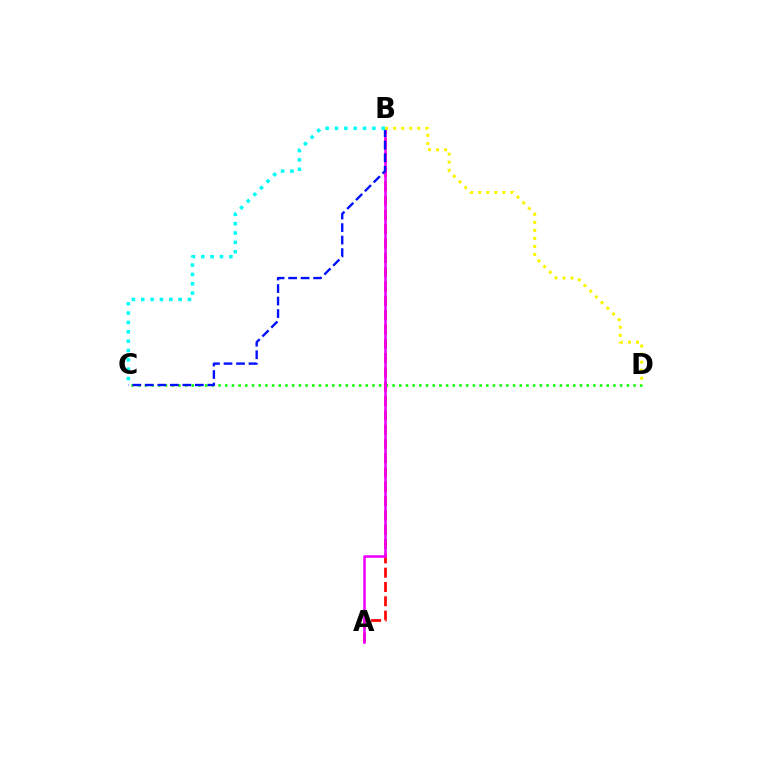{('C', 'D'): [{'color': '#08ff00', 'line_style': 'dotted', 'thickness': 1.82}], ('A', 'B'): [{'color': '#ff0000', 'line_style': 'dashed', 'thickness': 1.94}, {'color': '#ee00ff', 'line_style': 'solid', 'thickness': 1.85}], ('B', 'C'): [{'color': '#0010ff', 'line_style': 'dashed', 'thickness': 1.7}, {'color': '#00fff6', 'line_style': 'dotted', 'thickness': 2.54}], ('B', 'D'): [{'color': '#fcf500', 'line_style': 'dotted', 'thickness': 2.19}]}